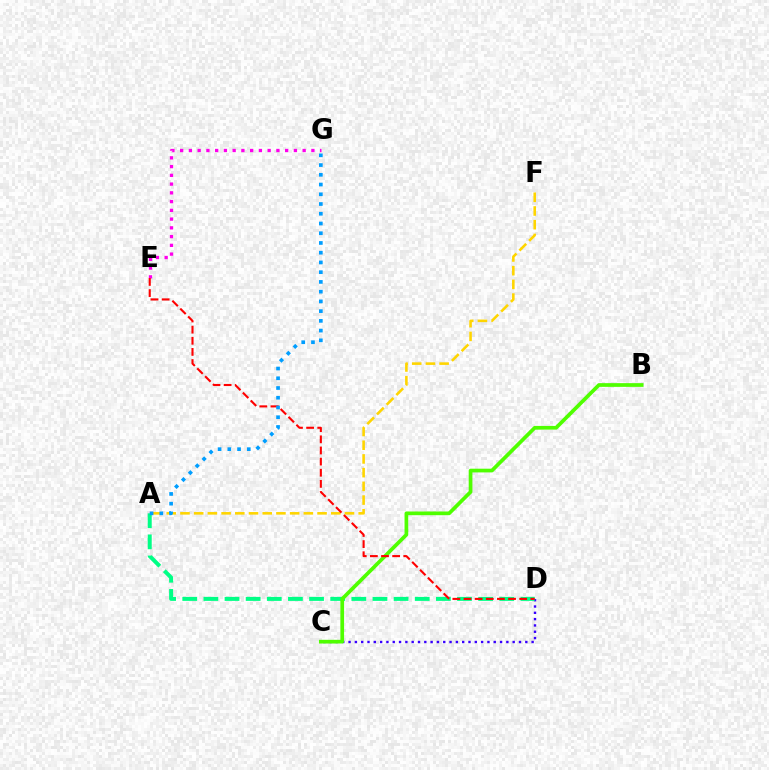{('C', 'D'): [{'color': '#3700ff', 'line_style': 'dotted', 'thickness': 1.72}], ('E', 'G'): [{'color': '#ff00ed', 'line_style': 'dotted', 'thickness': 2.38}], ('A', 'F'): [{'color': '#ffd500', 'line_style': 'dashed', 'thickness': 1.86}], ('A', 'D'): [{'color': '#00ff86', 'line_style': 'dashed', 'thickness': 2.87}], ('B', 'C'): [{'color': '#4fff00', 'line_style': 'solid', 'thickness': 2.67}], ('D', 'E'): [{'color': '#ff0000', 'line_style': 'dashed', 'thickness': 1.51}], ('A', 'G'): [{'color': '#009eff', 'line_style': 'dotted', 'thickness': 2.65}]}